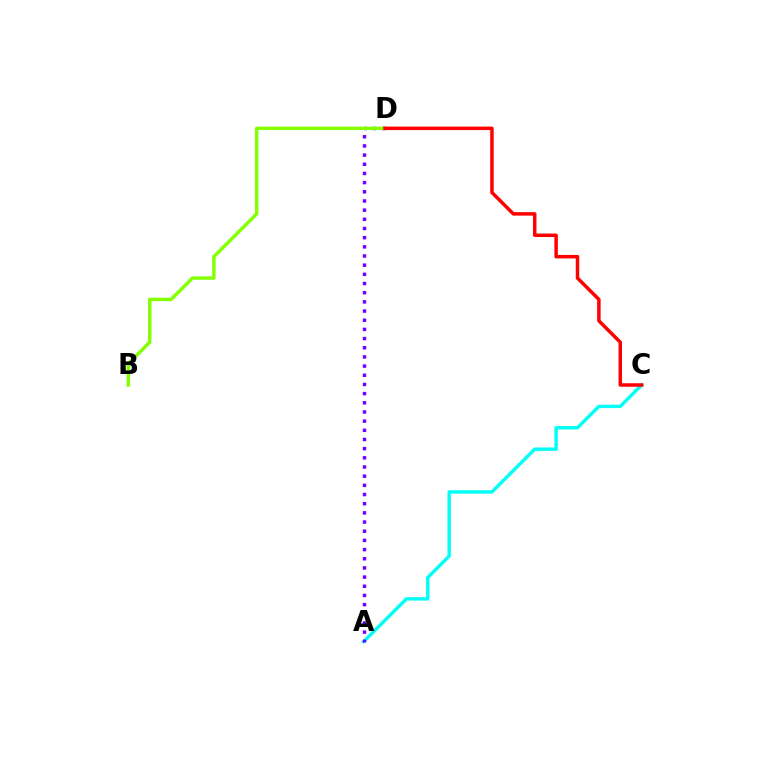{('A', 'C'): [{'color': '#00fff6', 'line_style': 'solid', 'thickness': 2.45}], ('A', 'D'): [{'color': '#7200ff', 'line_style': 'dotted', 'thickness': 2.49}], ('B', 'D'): [{'color': '#84ff00', 'line_style': 'solid', 'thickness': 2.46}], ('C', 'D'): [{'color': '#ff0000', 'line_style': 'solid', 'thickness': 2.51}]}